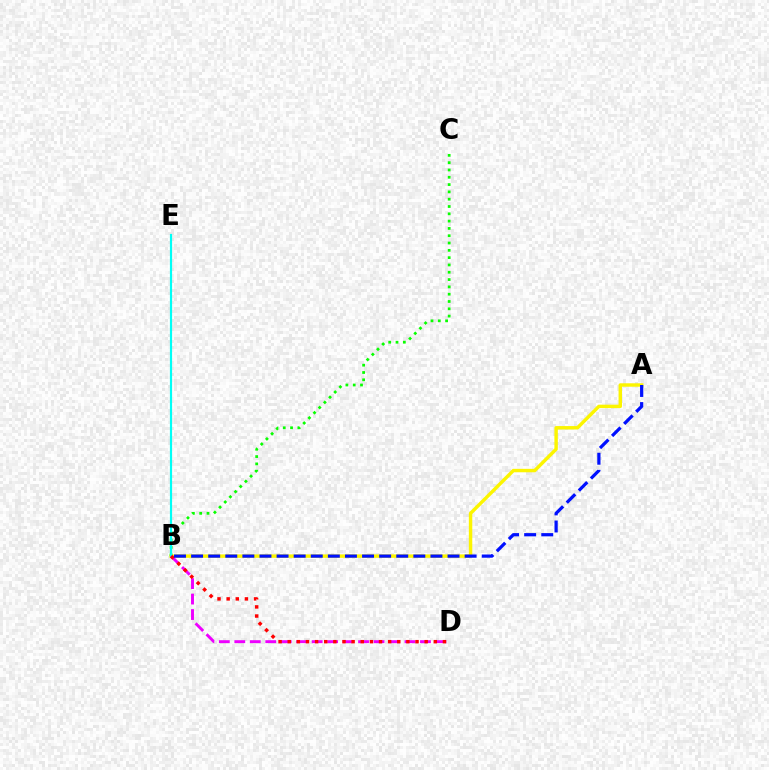{('A', 'B'): [{'color': '#fcf500', 'line_style': 'solid', 'thickness': 2.47}, {'color': '#0010ff', 'line_style': 'dashed', 'thickness': 2.32}], ('B', 'C'): [{'color': '#08ff00', 'line_style': 'dotted', 'thickness': 1.99}], ('B', 'E'): [{'color': '#00fff6', 'line_style': 'solid', 'thickness': 1.57}], ('B', 'D'): [{'color': '#ee00ff', 'line_style': 'dashed', 'thickness': 2.1}, {'color': '#ff0000', 'line_style': 'dotted', 'thickness': 2.48}]}